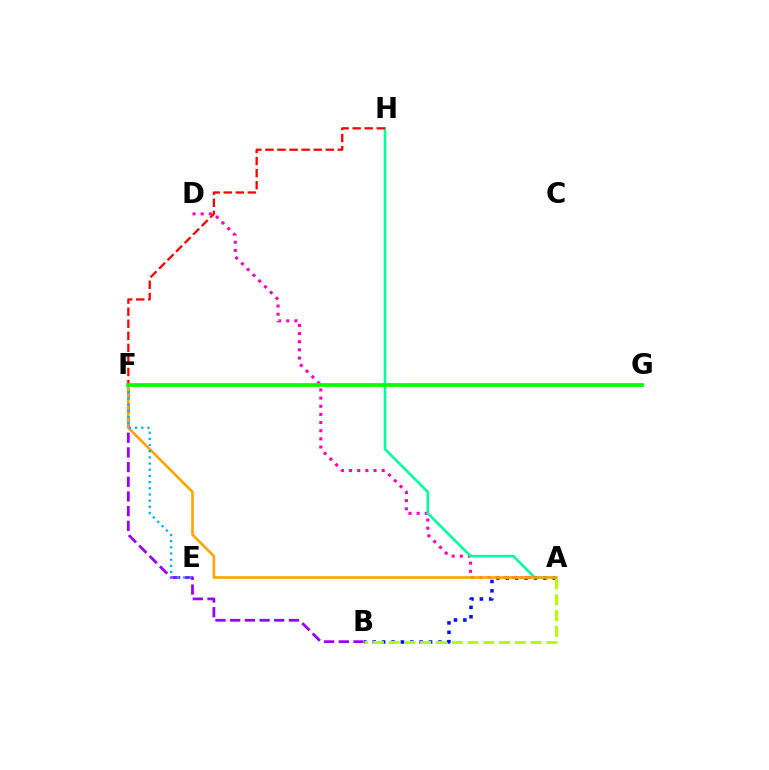{('A', 'D'): [{'color': '#ff00bd', 'line_style': 'dotted', 'thickness': 2.22}], ('A', 'H'): [{'color': '#00ff9d', 'line_style': 'solid', 'thickness': 1.86}], ('A', 'B'): [{'color': '#0010ff', 'line_style': 'dotted', 'thickness': 2.55}, {'color': '#b3ff00', 'line_style': 'dashed', 'thickness': 2.14}], ('F', 'H'): [{'color': '#ff0000', 'line_style': 'dashed', 'thickness': 1.64}], ('B', 'F'): [{'color': '#9b00ff', 'line_style': 'dashed', 'thickness': 1.99}], ('A', 'F'): [{'color': '#ffa500', 'line_style': 'solid', 'thickness': 1.9}], ('E', 'F'): [{'color': '#00b5ff', 'line_style': 'dotted', 'thickness': 1.68}], ('F', 'G'): [{'color': '#08ff00', 'line_style': 'solid', 'thickness': 2.7}]}